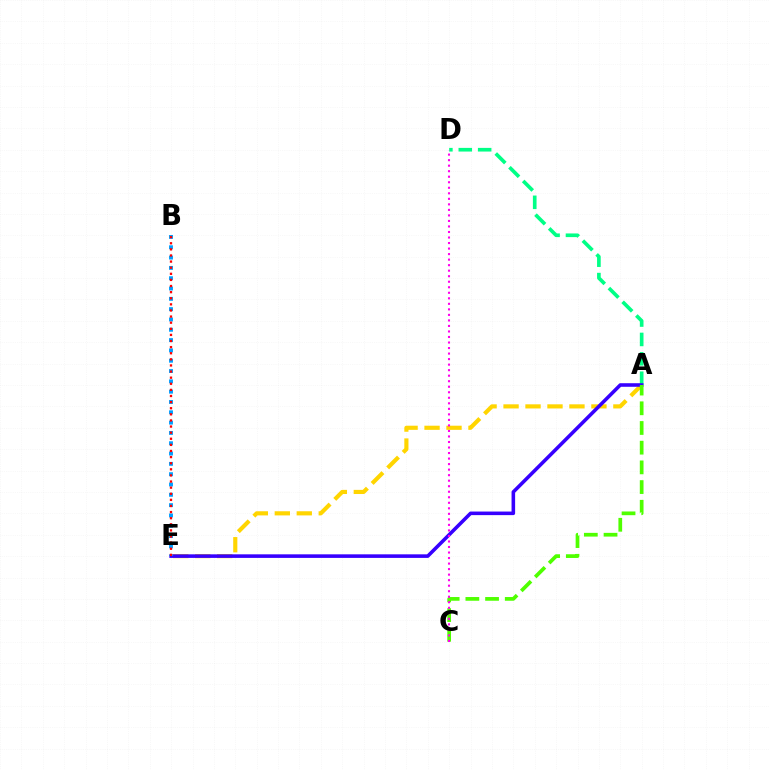{('A', 'E'): [{'color': '#ffd500', 'line_style': 'dashed', 'thickness': 2.98}, {'color': '#3700ff', 'line_style': 'solid', 'thickness': 2.57}], ('A', 'D'): [{'color': '#00ff86', 'line_style': 'dashed', 'thickness': 2.63}], ('A', 'C'): [{'color': '#4fff00', 'line_style': 'dashed', 'thickness': 2.68}], ('C', 'D'): [{'color': '#ff00ed', 'line_style': 'dotted', 'thickness': 1.5}], ('B', 'E'): [{'color': '#009eff', 'line_style': 'dotted', 'thickness': 2.8}, {'color': '#ff0000', 'line_style': 'dotted', 'thickness': 1.66}]}